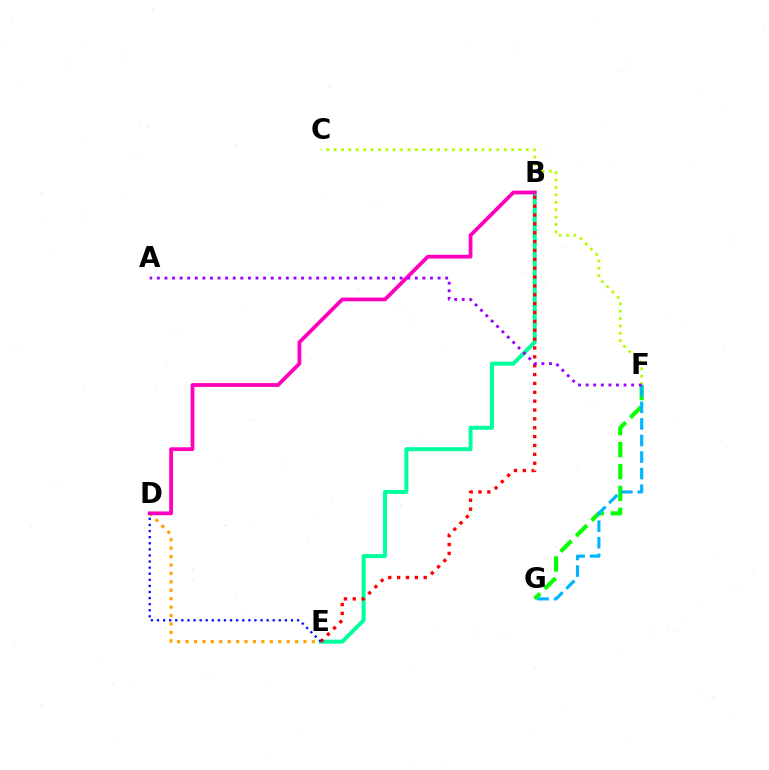{('F', 'G'): [{'color': '#08ff00', 'line_style': 'dashed', 'thickness': 2.98}, {'color': '#00b5ff', 'line_style': 'dashed', 'thickness': 2.25}], ('B', 'E'): [{'color': '#00ff9d', 'line_style': 'solid', 'thickness': 2.87}, {'color': '#ff0000', 'line_style': 'dotted', 'thickness': 2.41}], ('D', 'E'): [{'color': '#ffa500', 'line_style': 'dotted', 'thickness': 2.29}, {'color': '#0010ff', 'line_style': 'dotted', 'thickness': 1.66}], ('B', 'D'): [{'color': '#ff00bd', 'line_style': 'solid', 'thickness': 2.72}], ('C', 'F'): [{'color': '#b3ff00', 'line_style': 'dotted', 'thickness': 2.01}], ('A', 'F'): [{'color': '#9b00ff', 'line_style': 'dotted', 'thickness': 2.06}]}